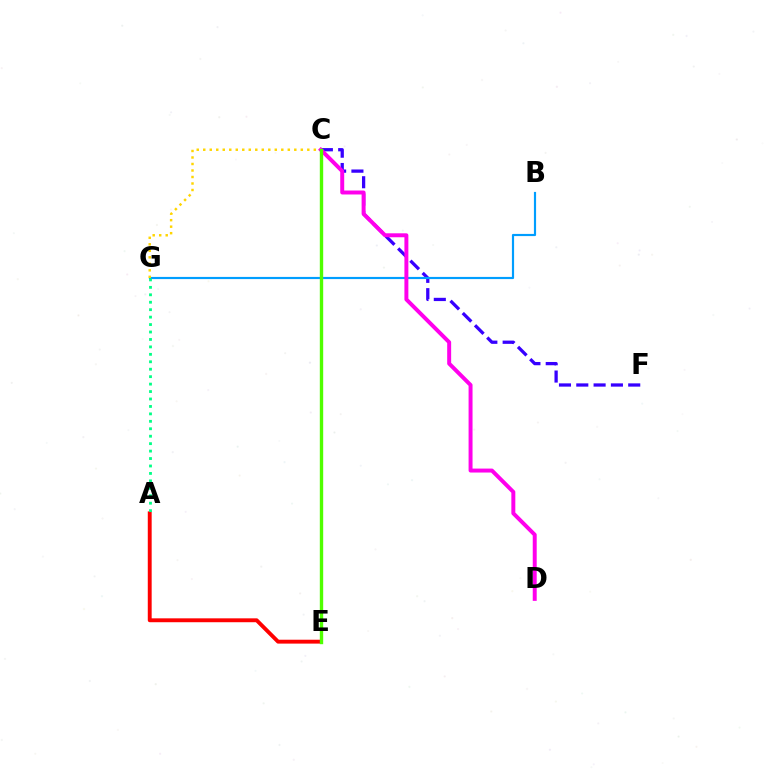{('C', 'F'): [{'color': '#3700ff', 'line_style': 'dashed', 'thickness': 2.35}], ('B', 'G'): [{'color': '#009eff', 'line_style': 'solid', 'thickness': 1.56}], ('A', 'E'): [{'color': '#ff0000', 'line_style': 'solid', 'thickness': 2.8}], ('C', 'D'): [{'color': '#ff00ed', 'line_style': 'solid', 'thickness': 2.85}], ('C', 'G'): [{'color': '#ffd500', 'line_style': 'dotted', 'thickness': 1.77}], ('C', 'E'): [{'color': '#4fff00', 'line_style': 'solid', 'thickness': 2.43}], ('A', 'G'): [{'color': '#00ff86', 'line_style': 'dotted', 'thickness': 2.02}]}